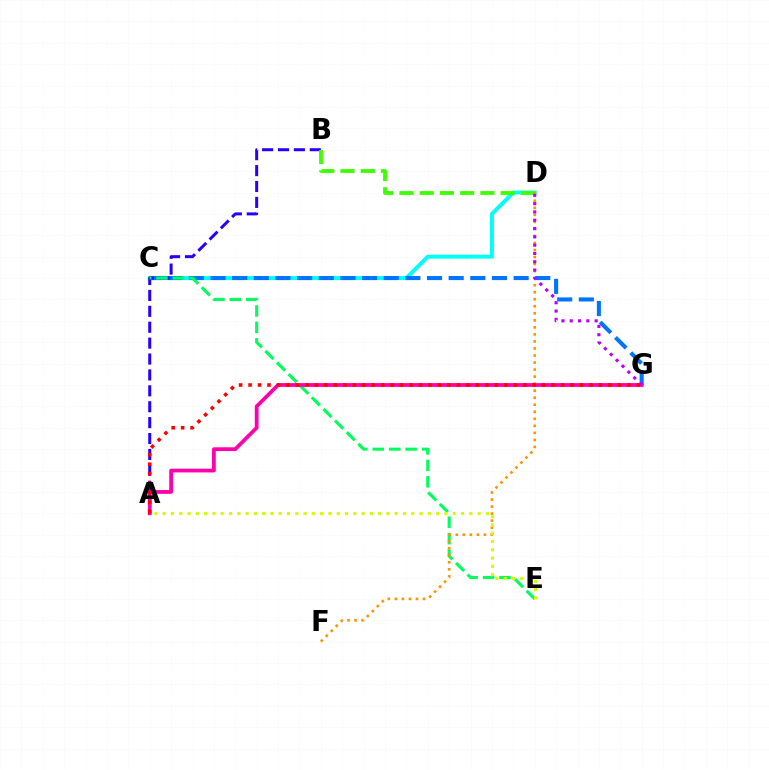{('C', 'D'): [{'color': '#00fff6', 'line_style': 'solid', 'thickness': 2.83}], ('C', 'G'): [{'color': '#0074ff', 'line_style': 'dashed', 'thickness': 2.94}], ('A', 'B'): [{'color': '#2500ff', 'line_style': 'dashed', 'thickness': 2.16}], ('C', 'E'): [{'color': '#00ff5c', 'line_style': 'dashed', 'thickness': 2.23}], ('B', 'D'): [{'color': '#3dff00', 'line_style': 'dashed', 'thickness': 2.75}], ('D', 'F'): [{'color': '#ff9400', 'line_style': 'dotted', 'thickness': 1.91}], ('A', 'G'): [{'color': '#ff00ac', 'line_style': 'solid', 'thickness': 2.71}, {'color': '#ff0000', 'line_style': 'dotted', 'thickness': 2.57}], ('D', 'G'): [{'color': '#b900ff', 'line_style': 'dotted', 'thickness': 2.26}], ('A', 'E'): [{'color': '#d1ff00', 'line_style': 'dotted', 'thickness': 2.25}]}